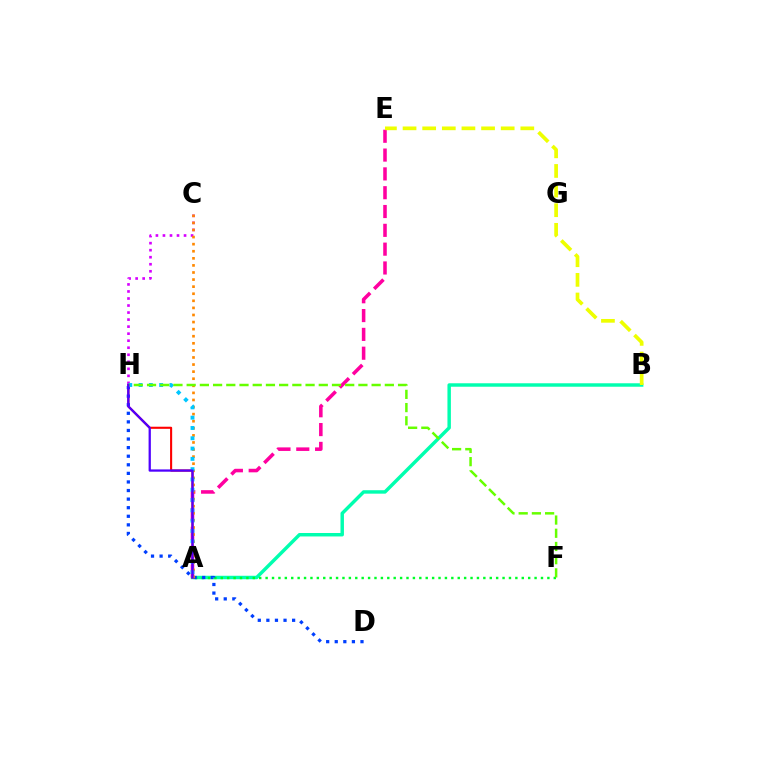{('A', 'B'): [{'color': '#00ffaf', 'line_style': 'solid', 'thickness': 2.48}], ('A', 'H'): [{'color': '#ff0000', 'line_style': 'solid', 'thickness': 1.51}, {'color': '#00c7ff', 'line_style': 'dotted', 'thickness': 2.8}, {'color': '#4f00ff', 'line_style': 'solid', 'thickness': 1.64}], ('A', 'F'): [{'color': '#00ff27', 'line_style': 'dotted', 'thickness': 1.74}], ('C', 'H'): [{'color': '#d600ff', 'line_style': 'dotted', 'thickness': 1.91}], ('D', 'H'): [{'color': '#003fff', 'line_style': 'dotted', 'thickness': 2.33}], ('A', 'E'): [{'color': '#ff00a0', 'line_style': 'dashed', 'thickness': 2.56}], ('A', 'C'): [{'color': '#ff8800', 'line_style': 'dotted', 'thickness': 1.92}], ('F', 'H'): [{'color': '#66ff00', 'line_style': 'dashed', 'thickness': 1.79}], ('B', 'E'): [{'color': '#eeff00', 'line_style': 'dashed', 'thickness': 2.67}]}